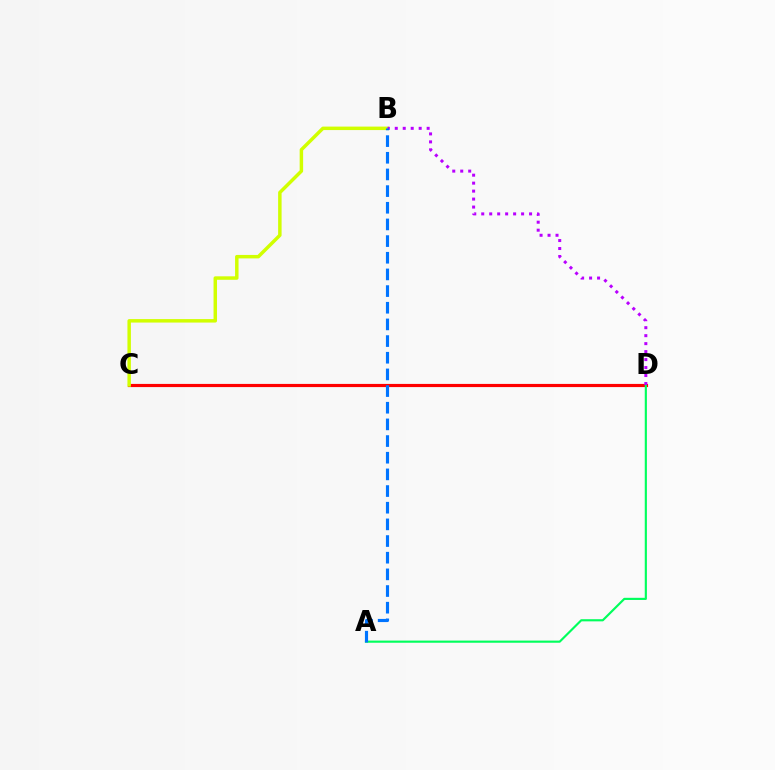{('C', 'D'): [{'color': '#ff0000', 'line_style': 'solid', 'thickness': 2.28}], ('A', 'D'): [{'color': '#00ff5c', 'line_style': 'solid', 'thickness': 1.55}], ('B', 'C'): [{'color': '#d1ff00', 'line_style': 'solid', 'thickness': 2.5}], ('B', 'D'): [{'color': '#b900ff', 'line_style': 'dotted', 'thickness': 2.17}], ('A', 'B'): [{'color': '#0074ff', 'line_style': 'dashed', 'thickness': 2.26}]}